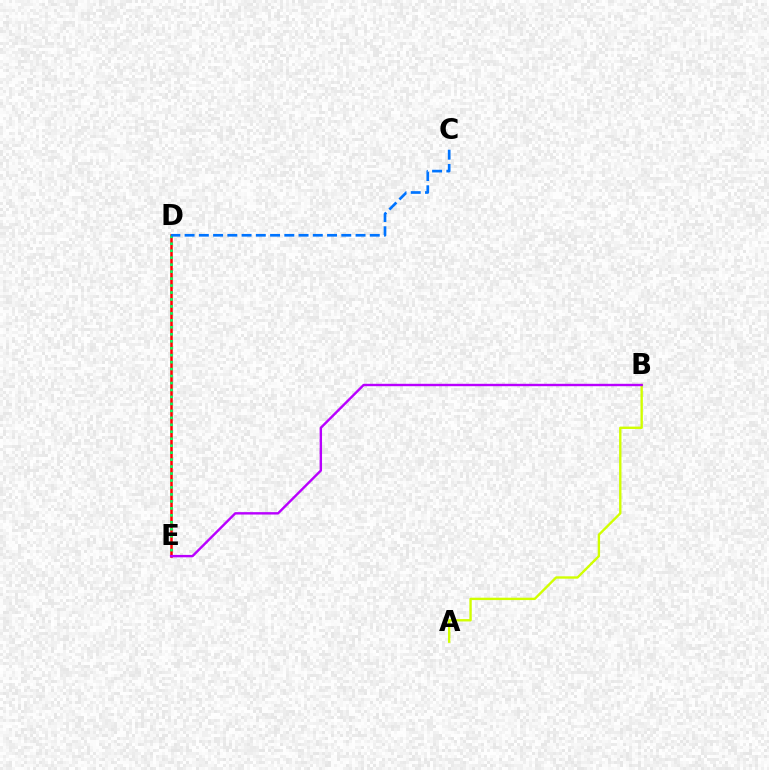{('D', 'E'): [{'color': '#ff0000', 'line_style': 'solid', 'thickness': 1.81}, {'color': '#00ff5c', 'line_style': 'dotted', 'thickness': 1.89}], ('A', 'B'): [{'color': '#d1ff00', 'line_style': 'solid', 'thickness': 1.71}], ('C', 'D'): [{'color': '#0074ff', 'line_style': 'dashed', 'thickness': 1.94}], ('B', 'E'): [{'color': '#b900ff', 'line_style': 'solid', 'thickness': 1.73}]}